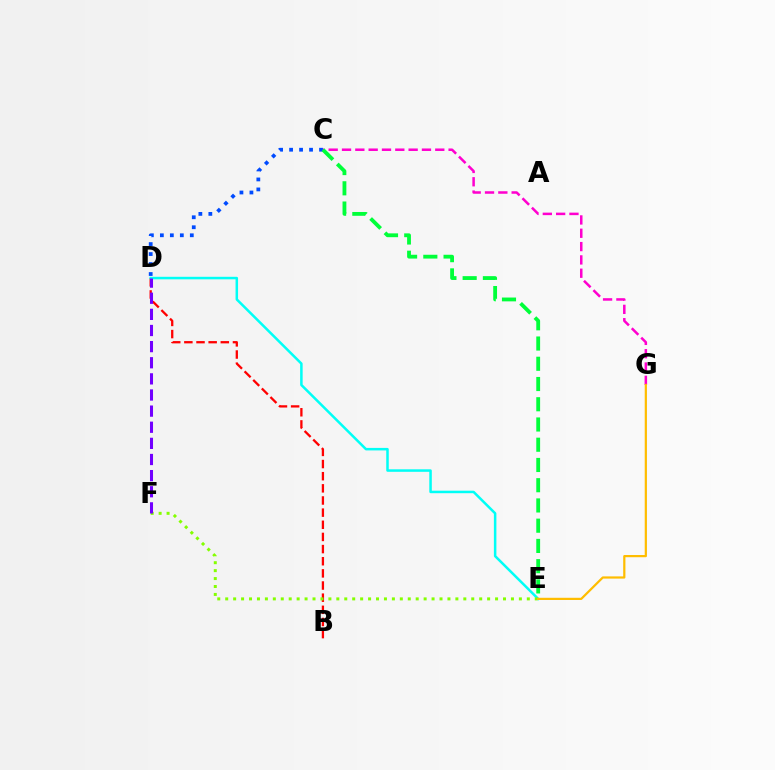{('B', 'D'): [{'color': '#ff0000', 'line_style': 'dashed', 'thickness': 1.65}], ('D', 'E'): [{'color': '#00fff6', 'line_style': 'solid', 'thickness': 1.81}], ('C', 'G'): [{'color': '#ff00cf', 'line_style': 'dashed', 'thickness': 1.81}], ('E', 'F'): [{'color': '#84ff00', 'line_style': 'dotted', 'thickness': 2.16}], ('E', 'G'): [{'color': '#ffbd00', 'line_style': 'solid', 'thickness': 1.59}], ('C', 'D'): [{'color': '#004bff', 'line_style': 'dotted', 'thickness': 2.71}], ('C', 'E'): [{'color': '#00ff39', 'line_style': 'dashed', 'thickness': 2.75}], ('D', 'F'): [{'color': '#7200ff', 'line_style': 'dashed', 'thickness': 2.19}]}